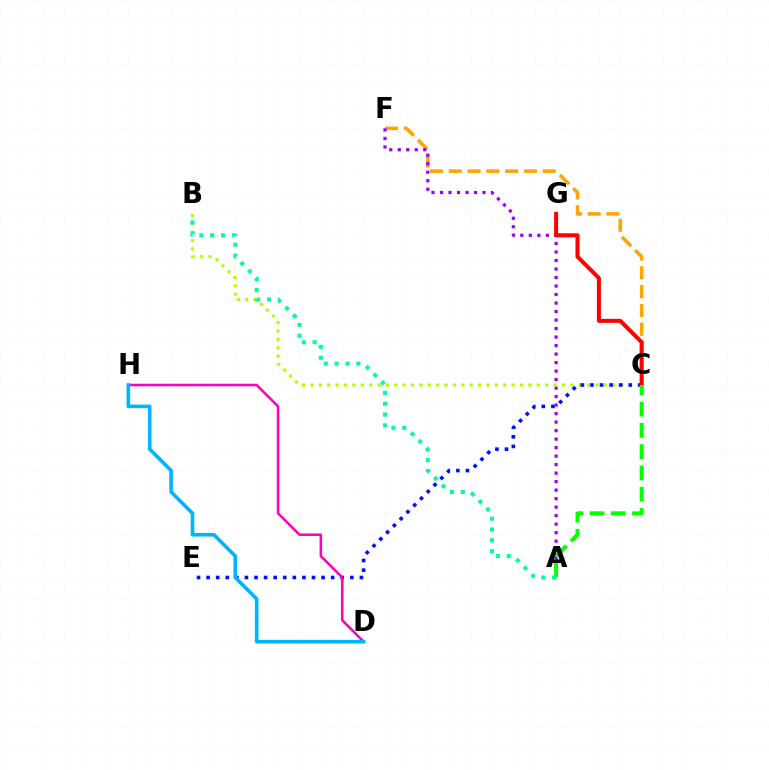{('C', 'F'): [{'color': '#ffa500', 'line_style': 'dashed', 'thickness': 2.55}], ('A', 'F'): [{'color': '#9b00ff', 'line_style': 'dotted', 'thickness': 2.31}], ('B', 'C'): [{'color': '#b3ff00', 'line_style': 'dotted', 'thickness': 2.28}], ('C', 'E'): [{'color': '#0010ff', 'line_style': 'dotted', 'thickness': 2.6}], ('D', 'H'): [{'color': '#ff00bd', 'line_style': 'solid', 'thickness': 1.83}, {'color': '#00b5ff', 'line_style': 'solid', 'thickness': 2.62}], ('C', 'G'): [{'color': '#ff0000', 'line_style': 'solid', 'thickness': 2.9}], ('A', 'C'): [{'color': '#08ff00', 'line_style': 'dashed', 'thickness': 2.89}], ('A', 'B'): [{'color': '#00ff9d', 'line_style': 'dotted', 'thickness': 2.95}]}